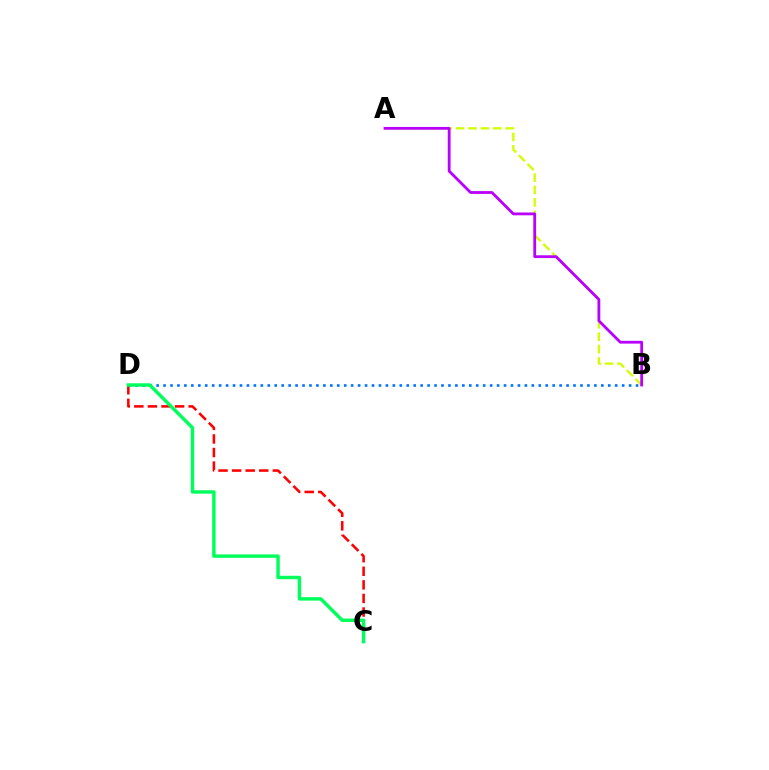{('C', 'D'): [{'color': '#ff0000', 'line_style': 'dashed', 'thickness': 1.85}, {'color': '#00ff5c', 'line_style': 'solid', 'thickness': 2.47}], ('A', 'B'): [{'color': '#d1ff00', 'line_style': 'dashed', 'thickness': 1.68}, {'color': '#b900ff', 'line_style': 'solid', 'thickness': 2.01}], ('B', 'D'): [{'color': '#0074ff', 'line_style': 'dotted', 'thickness': 1.89}]}